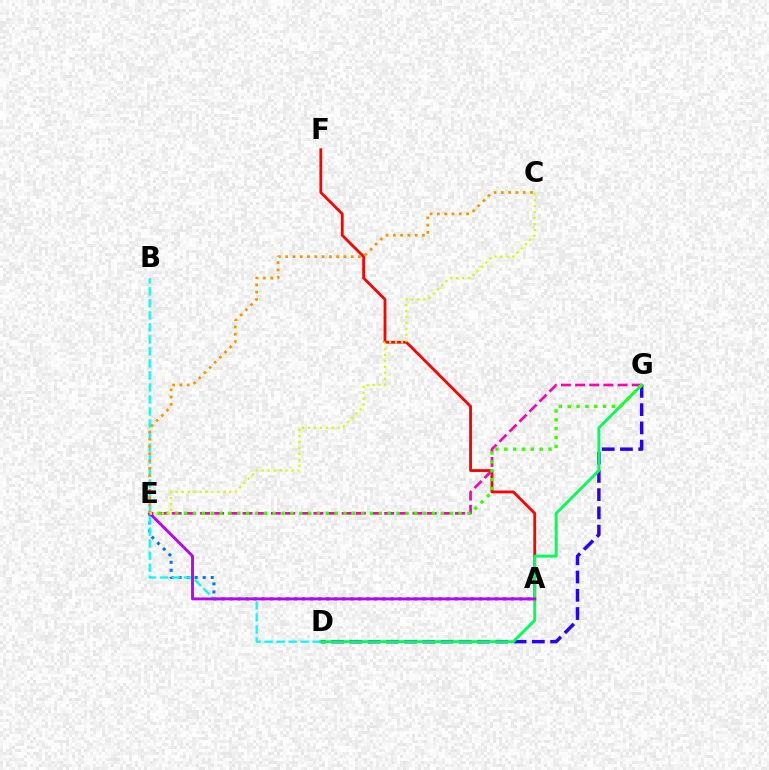{('D', 'G'): [{'color': '#2500ff', 'line_style': 'dashed', 'thickness': 2.48}, {'color': '#00ff5c', 'line_style': 'solid', 'thickness': 2.09}], ('A', 'F'): [{'color': '#ff0000', 'line_style': 'solid', 'thickness': 2.03}], ('E', 'G'): [{'color': '#ff00ac', 'line_style': 'dashed', 'thickness': 1.92}, {'color': '#3dff00', 'line_style': 'dotted', 'thickness': 2.4}], ('A', 'E'): [{'color': '#0074ff', 'line_style': 'dotted', 'thickness': 2.19}, {'color': '#b900ff', 'line_style': 'solid', 'thickness': 2.07}], ('B', 'D'): [{'color': '#00fff6', 'line_style': 'dashed', 'thickness': 1.63}], ('C', 'E'): [{'color': '#ff9400', 'line_style': 'dotted', 'thickness': 1.98}, {'color': '#d1ff00', 'line_style': 'dotted', 'thickness': 1.61}]}